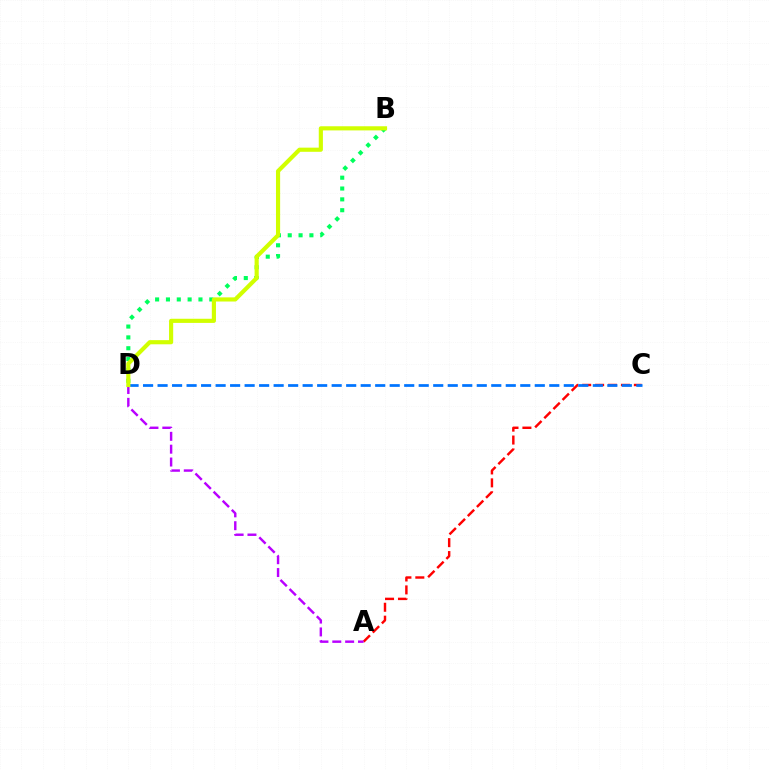{('A', 'C'): [{'color': '#ff0000', 'line_style': 'dashed', 'thickness': 1.75}], ('A', 'D'): [{'color': '#b900ff', 'line_style': 'dashed', 'thickness': 1.75}], ('B', 'D'): [{'color': '#00ff5c', 'line_style': 'dotted', 'thickness': 2.94}, {'color': '#d1ff00', 'line_style': 'solid', 'thickness': 2.99}], ('C', 'D'): [{'color': '#0074ff', 'line_style': 'dashed', 'thickness': 1.97}]}